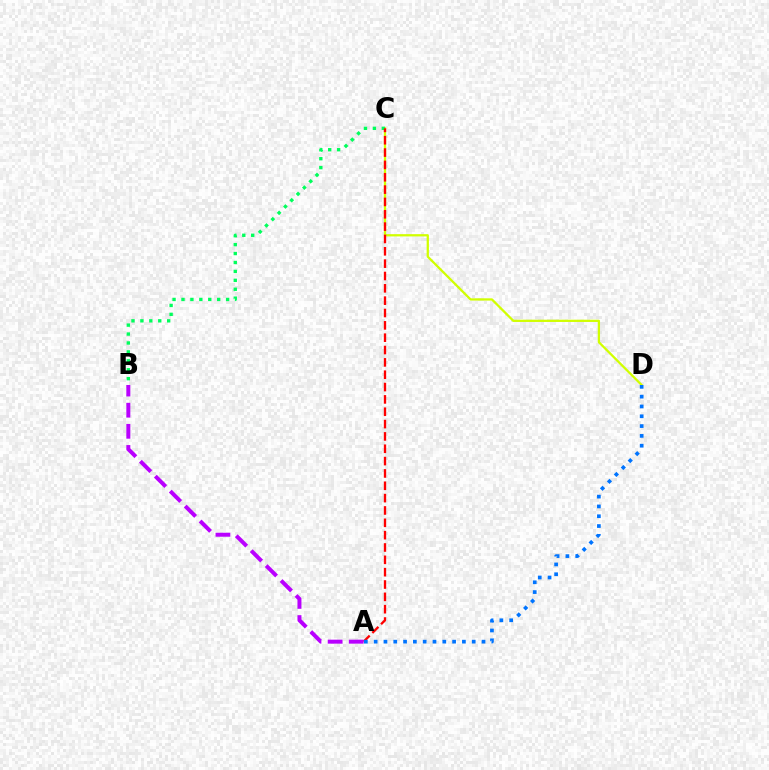{('C', 'D'): [{'color': '#d1ff00', 'line_style': 'solid', 'thickness': 1.63}], ('B', 'C'): [{'color': '#00ff5c', 'line_style': 'dotted', 'thickness': 2.43}], ('A', 'C'): [{'color': '#ff0000', 'line_style': 'dashed', 'thickness': 1.68}], ('A', 'D'): [{'color': '#0074ff', 'line_style': 'dotted', 'thickness': 2.66}], ('A', 'B'): [{'color': '#b900ff', 'line_style': 'dashed', 'thickness': 2.87}]}